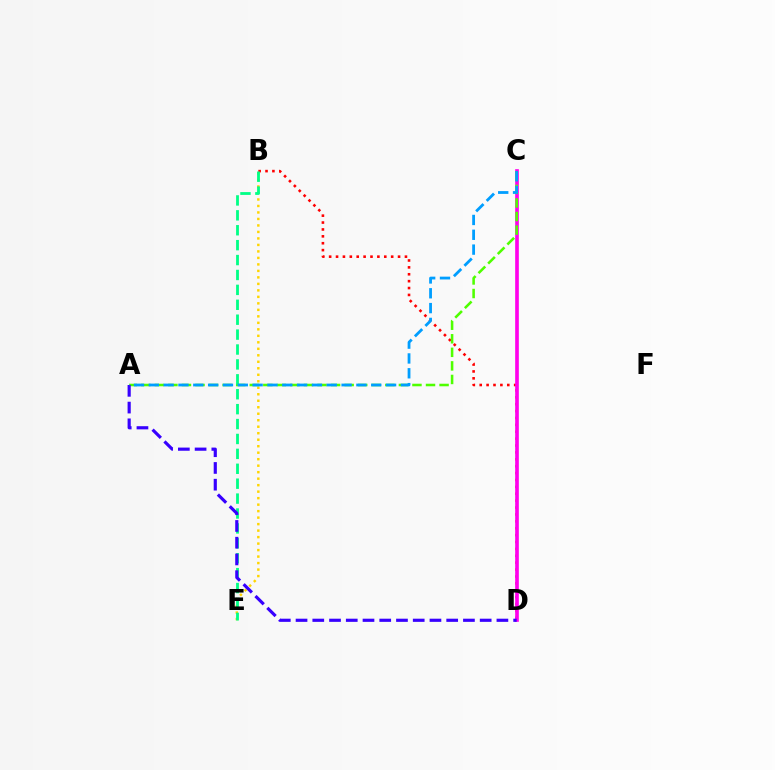{('B', 'E'): [{'color': '#ffd500', 'line_style': 'dotted', 'thickness': 1.76}, {'color': '#00ff86', 'line_style': 'dashed', 'thickness': 2.03}], ('B', 'D'): [{'color': '#ff0000', 'line_style': 'dotted', 'thickness': 1.87}], ('C', 'D'): [{'color': '#ff00ed', 'line_style': 'solid', 'thickness': 2.63}], ('A', 'C'): [{'color': '#4fff00', 'line_style': 'dashed', 'thickness': 1.84}, {'color': '#009eff', 'line_style': 'dashed', 'thickness': 2.01}], ('A', 'D'): [{'color': '#3700ff', 'line_style': 'dashed', 'thickness': 2.27}]}